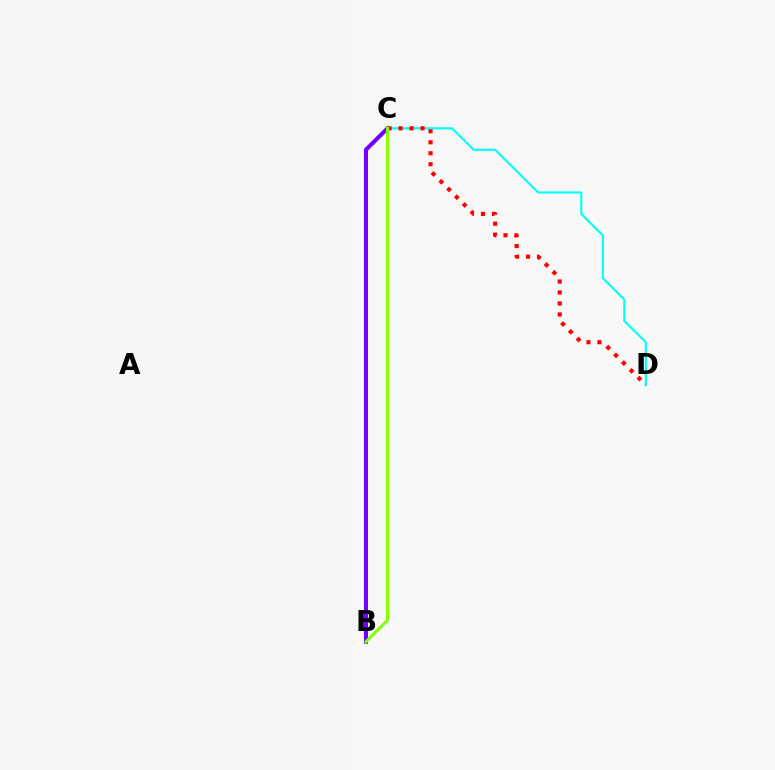{('B', 'C'): [{'color': '#7200ff', 'line_style': 'solid', 'thickness': 2.93}, {'color': '#84ff00', 'line_style': 'solid', 'thickness': 2.16}], ('C', 'D'): [{'color': '#00fff6', 'line_style': 'solid', 'thickness': 1.54}, {'color': '#ff0000', 'line_style': 'dotted', 'thickness': 2.98}]}